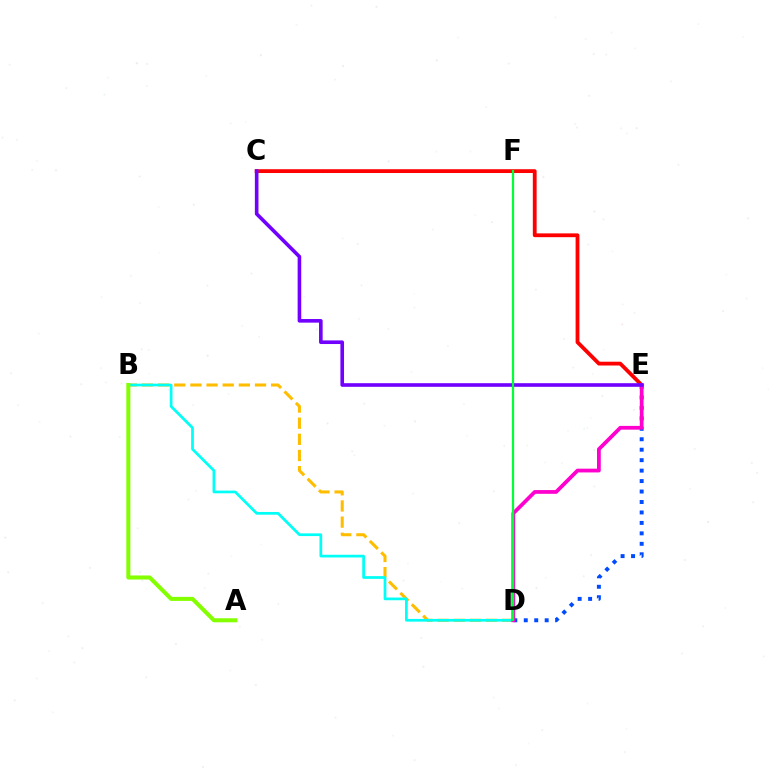{('D', 'E'): [{'color': '#004bff', 'line_style': 'dotted', 'thickness': 2.84}, {'color': '#ff00cf', 'line_style': 'solid', 'thickness': 2.71}], ('C', 'E'): [{'color': '#ff0000', 'line_style': 'solid', 'thickness': 2.73}, {'color': '#7200ff', 'line_style': 'solid', 'thickness': 2.6}], ('B', 'D'): [{'color': '#ffbd00', 'line_style': 'dashed', 'thickness': 2.19}, {'color': '#00fff6', 'line_style': 'solid', 'thickness': 1.96}], ('A', 'B'): [{'color': '#84ff00', 'line_style': 'solid', 'thickness': 2.91}], ('D', 'F'): [{'color': '#00ff39', 'line_style': 'solid', 'thickness': 1.61}]}